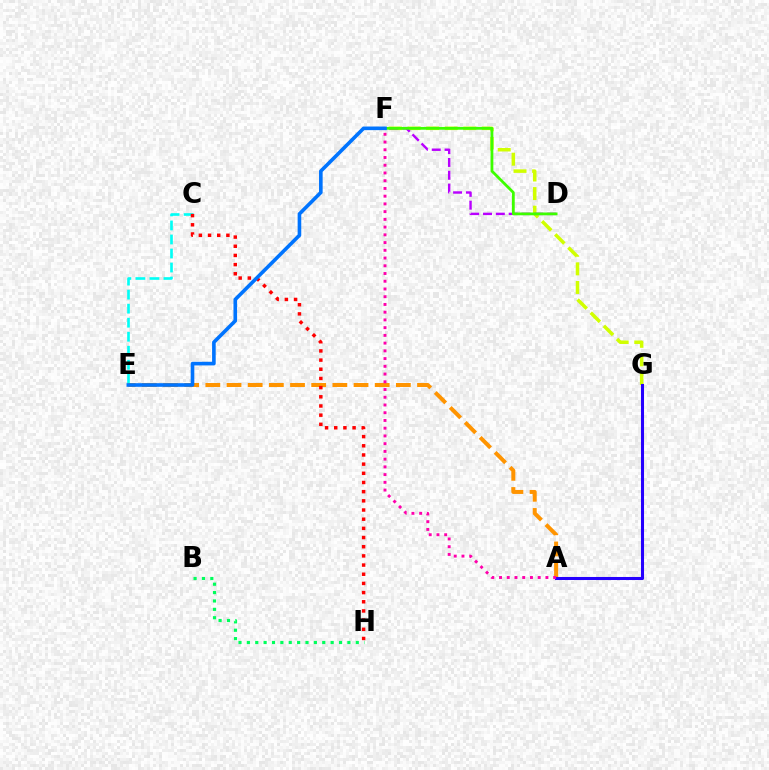{('F', 'G'): [{'color': '#d1ff00', 'line_style': 'dashed', 'thickness': 2.53}], ('C', 'E'): [{'color': '#00fff6', 'line_style': 'dashed', 'thickness': 1.91}], ('B', 'H'): [{'color': '#00ff5c', 'line_style': 'dotted', 'thickness': 2.28}], ('A', 'E'): [{'color': '#ff9400', 'line_style': 'dashed', 'thickness': 2.88}], ('A', 'G'): [{'color': '#2500ff', 'line_style': 'solid', 'thickness': 2.2}], ('D', 'F'): [{'color': '#b900ff', 'line_style': 'dashed', 'thickness': 1.74}, {'color': '#3dff00', 'line_style': 'solid', 'thickness': 2.01}], ('A', 'F'): [{'color': '#ff00ac', 'line_style': 'dotted', 'thickness': 2.1}], ('C', 'H'): [{'color': '#ff0000', 'line_style': 'dotted', 'thickness': 2.49}], ('E', 'F'): [{'color': '#0074ff', 'line_style': 'solid', 'thickness': 2.6}]}